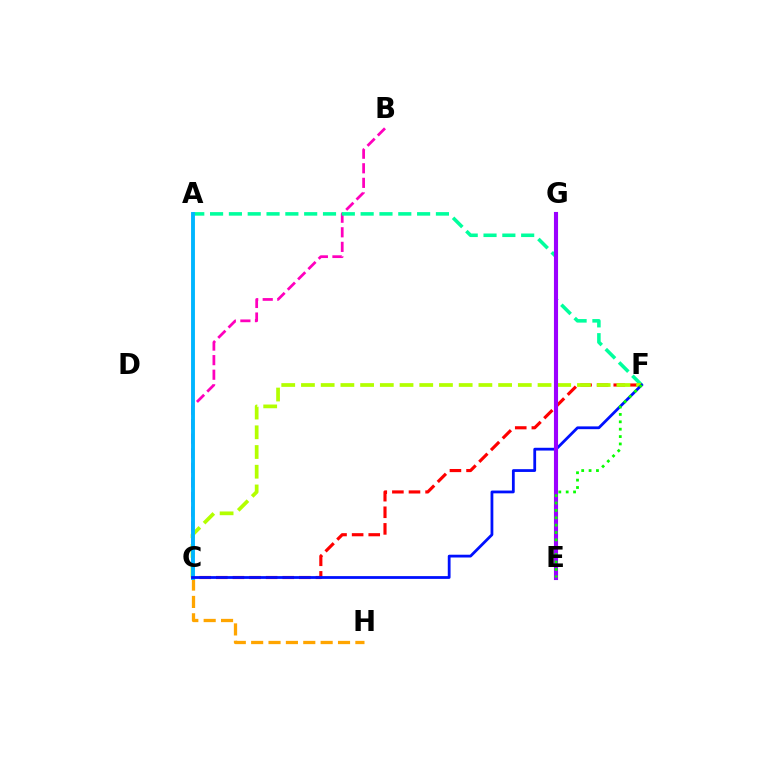{('C', 'H'): [{'color': '#ffa500', 'line_style': 'dashed', 'thickness': 2.36}], ('B', 'C'): [{'color': '#ff00bd', 'line_style': 'dashed', 'thickness': 1.98}], ('A', 'F'): [{'color': '#00ff9d', 'line_style': 'dashed', 'thickness': 2.56}], ('C', 'F'): [{'color': '#ff0000', 'line_style': 'dashed', 'thickness': 2.26}, {'color': '#b3ff00', 'line_style': 'dashed', 'thickness': 2.68}, {'color': '#0010ff', 'line_style': 'solid', 'thickness': 2.0}], ('A', 'C'): [{'color': '#00b5ff', 'line_style': 'solid', 'thickness': 2.8}], ('E', 'G'): [{'color': '#9b00ff', 'line_style': 'solid', 'thickness': 2.96}], ('E', 'F'): [{'color': '#08ff00', 'line_style': 'dotted', 'thickness': 2.01}]}